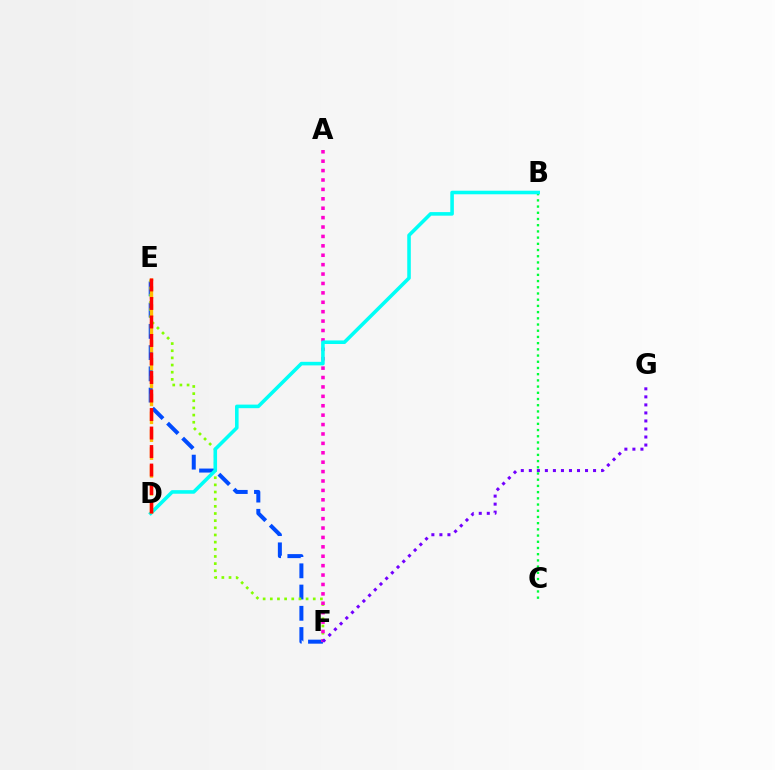{('E', 'F'): [{'color': '#004bff', 'line_style': 'dashed', 'thickness': 2.89}, {'color': '#84ff00', 'line_style': 'dotted', 'thickness': 1.94}], ('A', 'F'): [{'color': '#ff00cf', 'line_style': 'dotted', 'thickness': 2.56}], ('F', 'G'): [{'color': '#7200ff', 'line_style': 'dotted', 'thickness': 2.18}], ('B', 'C'): [{'color': '#00ff39', 'line_style': 'dotted', 'thickness': 1.69}], ('B', 'D'): [{'color': '#00fff6', 'line_style': 'solid', 'thickness': 2.57}], ('D', 'E'): [{'color': '#ffbd00', 'line_style': 'dashed', 'thickness': 2.43}, {'color': '#ff0000', 'line_style': 'dashed', 'thickness': 2.51}]}